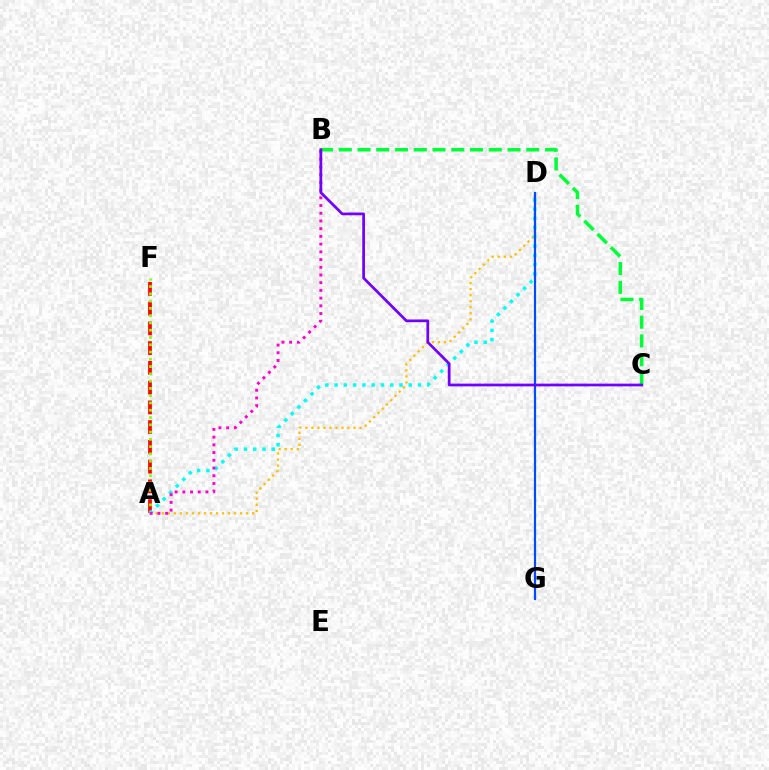{('A', 'D'): [{'color': '#ffbd00', 'line_style': 'dotted', 'thickness': 1.63}, {'color': '#00fff6', 'line_style': 'dotted', 'thickness': 2.52}], ('A', 'F'): [{'color': '#ff0000', 'line_style': 'dashed', 'thickness': 2.68}, {'color': '#84ff00', 'line_style': 'dotted', 'thickness': 1.98}], ('B', 'C'): [{'color': '#00ff39', 'line_style': 'dashed', 'thickness': 2.55}, {'color': '#7200ff', 'line_style': 'solid', 'thickness': 1.97}], ('D', 'G'): [{'color': '#004bff', 'line_style': 'solid', 'thickness': 1.58}], ('A', 'B'): [{'color': '#ff00cf', 'line_style': 'dotted', 'thickness': 2.1}]}